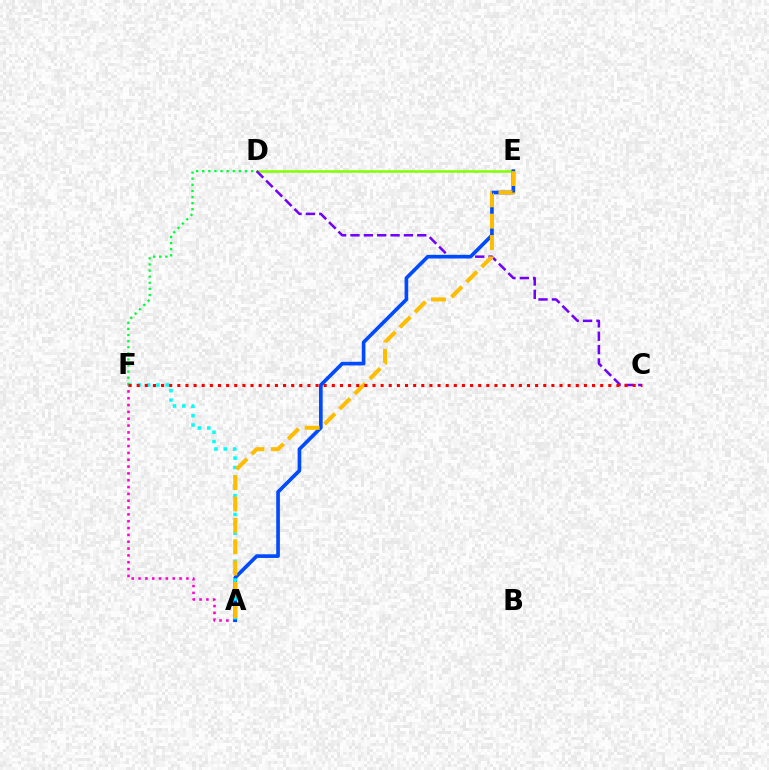{('D', 'E'): [{'color': '#84ff00', 'line_style': 'solid', 'thickness': 1.81}], ('C', 'D'): [{'color': '#7200ff', 'line_style': 'dashed', 'thickness': 1.81}], ('A', 'F'): [{'color': '#ff00cf', 'line_style': 'dotted', 'thickness': 1.86}, {'color': '#00fff6', 'line_style': 'dotted', 'thickness': 2.55}], ('A', 'E'): [{'color': '#004bff', 'line_style': 'solid', 'thickness': 2.63}, {'color': '#ffbd00', 'line_style': 'dashed', 'thickness': 2.9}], ('D', 'F'): [{'color': '#00ff39', 'line_style': 'dotted', 'thickness': 1.66}], ('C', 'F'): [{'color': '#ff0000', 'line_style': 'dotted', 'thickness': 2.21}]}